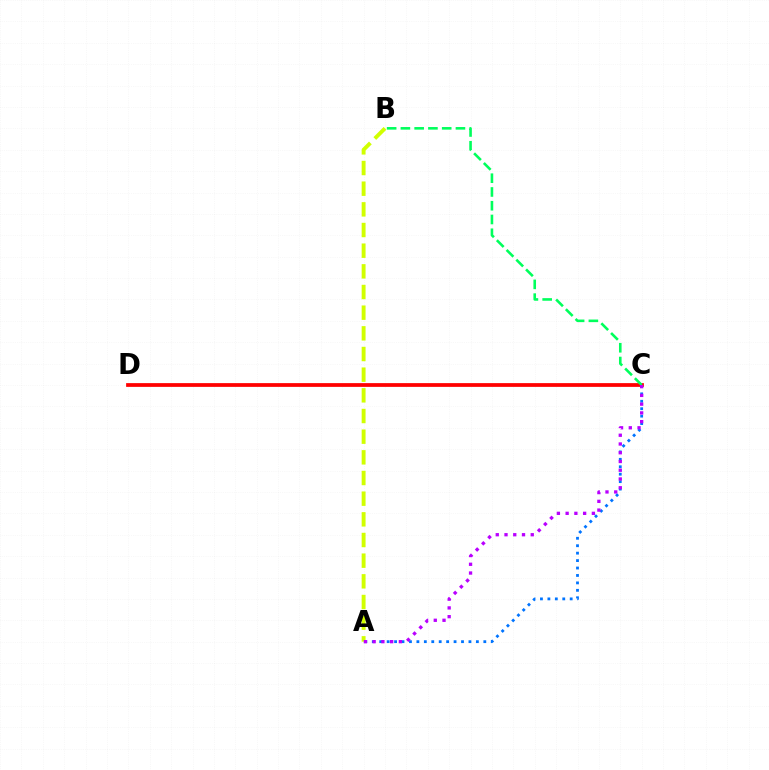{('A', 'C'): [{'color': '#0074ff', 'line_style': 'dotted', 'thickness': 2.02}, {'color': '#b900ff', 'line_style': 'dotted', 'thickness': 2.38}], ('C', 'D'): [{'color': '#ff0000', 'line_style': 'solid', 'thickness': 2.7}], ('B', 'C'): [{'color': '#00ff5c', 'line_style': 'dashed', 'thickness': 1.87}], ('A', 'B'): [{'color': '#d1ff00', 'line_style': 'dashed', 'thickness': 2.81}]}